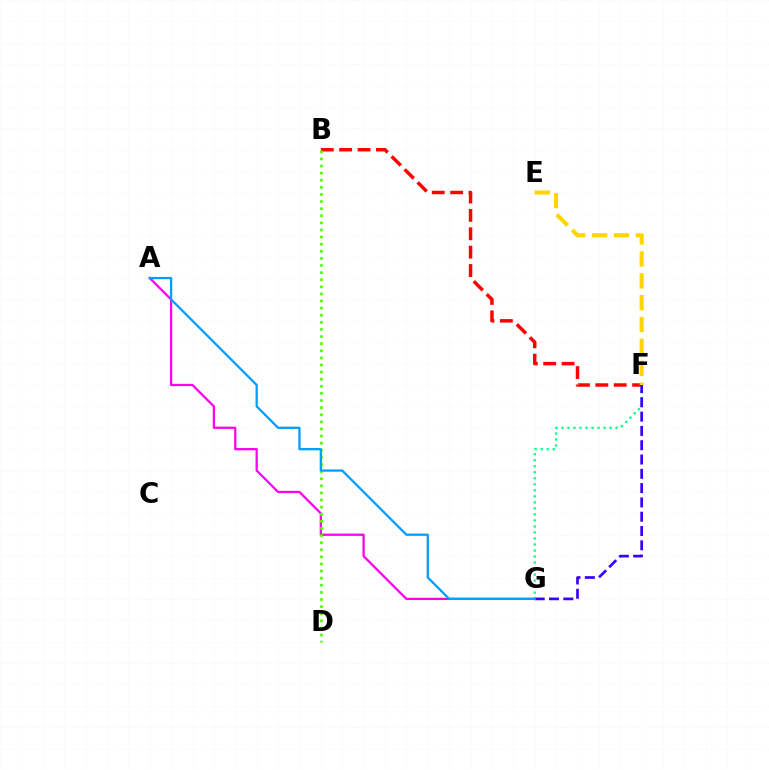{('A', 'G'): [{'color': '#ff00ed', 'line_style': 'solid', 'thickness': 1.64}, {'color': '#009eff', 'line_style': 'solid', 'thickness': 1.64}], ('F', 'G'): [{'color': '#00ff86', 'line_style': 'dotted', 'thickness': 1.64}, {'color': '#3700ff', 'line_style': 'dashed', 'thickness': 1.94}], ('B', 'F'): [{'color': '#ff0000', 'line_style': 'dashed', 'thickness': 2.5}], ('E', 'F'): [{'color': '#ffd500', 'line_style': 'dashed', 'thickness': 2.97}], ('B', 'D'): [{'color': '#4fff00', 'line_style': 'dotted', 'thickness': 1.93}]}